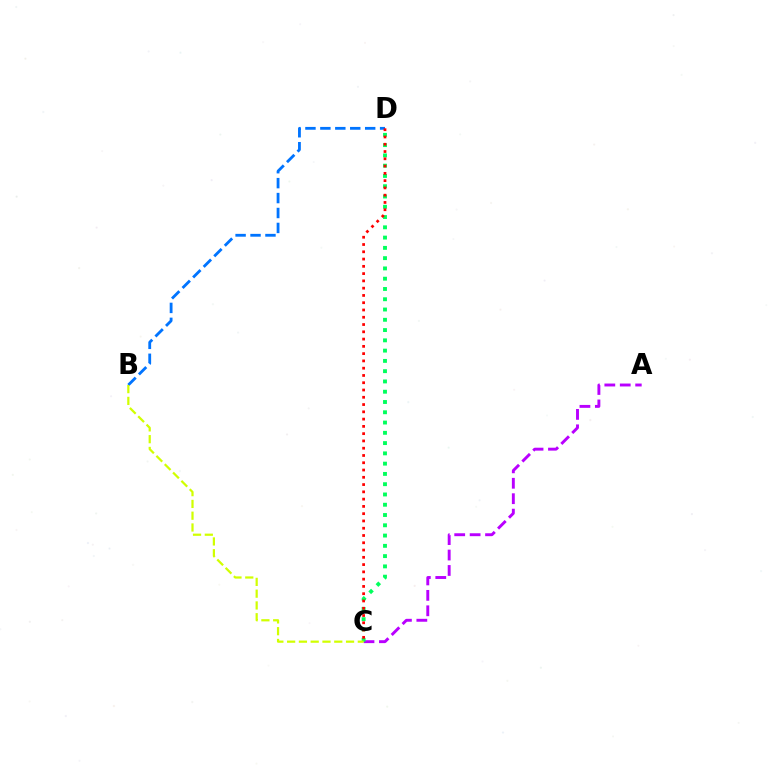{('A', 'C'): [{'color': '#b900ff', 'line_style': 'dashed', 'thickness': 2.1}], ('C', 'D'): [{'color': '#00ff5c', 'line_style': 'dotted', 'thickness': 2.79}, {'color': '#ff0000', 'line_style': 'dotted', 'thickness': 1.98}], ('B', 'D'): [{'color': '#0074ff', 'line_style': 'dashed', 'thickness': 2.03}], ('B', 'C'): [{'color': '#d1ff00', 'line_style': 'dashed', 'thickness': 1.6}]}